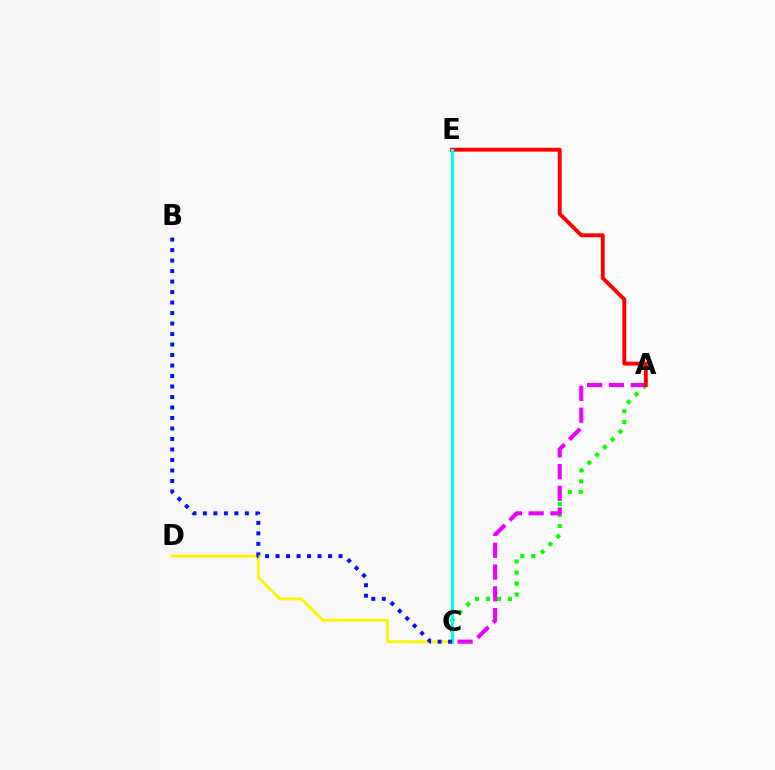{('A', 'C'): [{'color': '#08ff00', 'line_style': 'dotted', 'thickness': 2.99}, {'color': '#ee00ff', 'line_style': 'dashed', 'thickness': 2.96}], ('C', 'D'): [{'color': '#fcf500', 'line_style': 'solid', 'thickness': 2.04}], ('A', 'E'): [{'color': '#ff0000', 'line_style': 'solid', 'thickness': 2.8}], ('C', 'E'): [{'color': '#00fff6', 'line_style': 'solid', 'thickness': 2.16}], ('B', 'C'): [{'color': '#0010ff', 'line_style': 'dotted', 'thickness': 2.85}]}